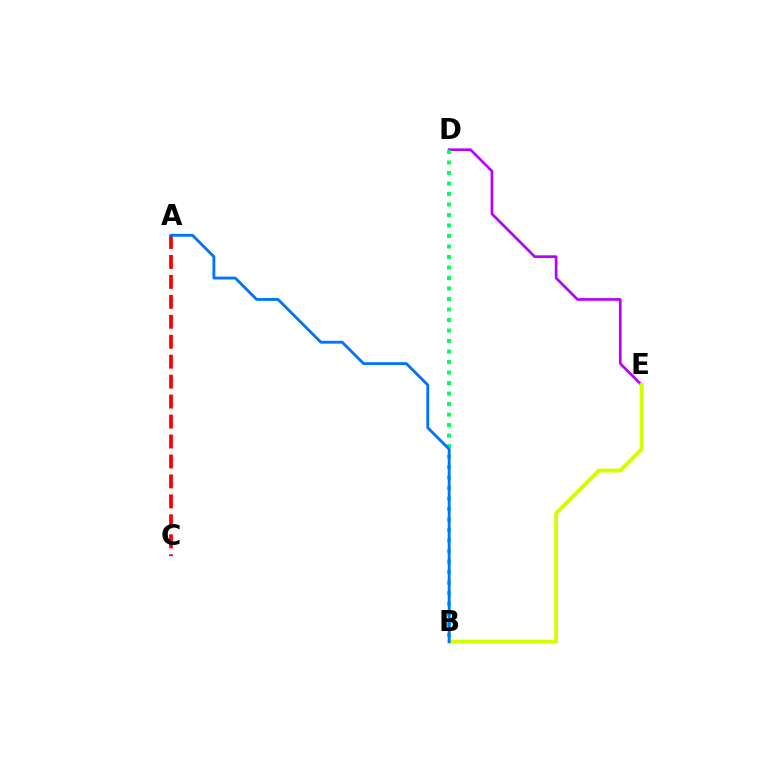{('D', 'E'): [{'color': '#b900ff', 'line_style': 'solid', 'thickness': 1.94}], ('A', 'C'): [{'color': '#ff0000', 'line_style': 'dashed', 'thickness': 2.71}], ('B', 'D'): [{'color': '#00ff5c', 'line_style': 'dotted', 'thickness': 2.85}], ('B', 'E'): [{'color': '#d1ff00', 'line_style': 'solid', 'thickness': 2.78}], ('A', 'B'): [{'color': '#0074ff', 'line_style': 'solid', 'thickness': 2.05}]}